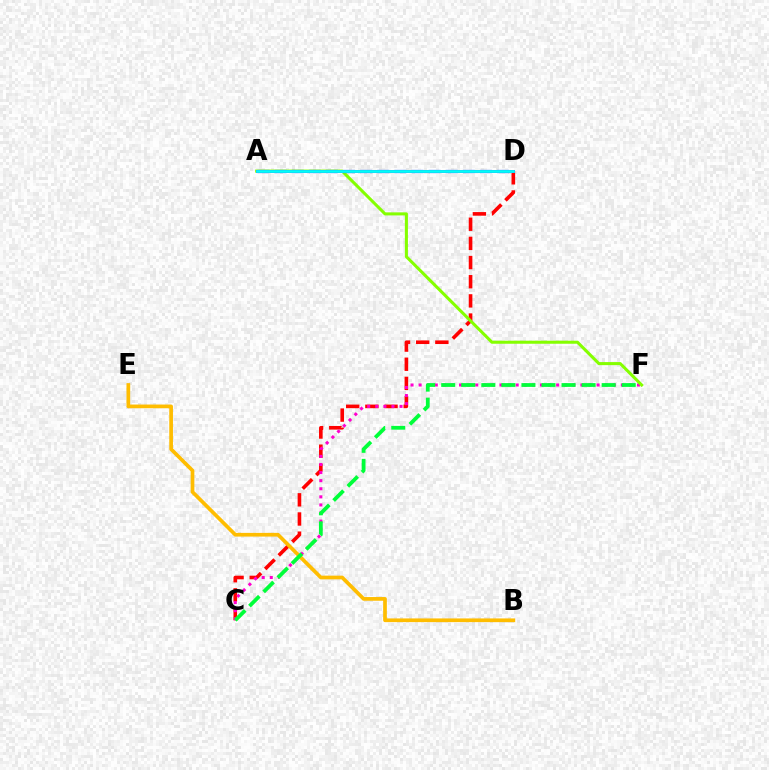{('C', 'D'): [{'color': '#ff0000', 'line_style': 'dashed', 'thickness': 2.6}], ('C', 'F'): [{'color': '#ff00cf', 'line_style': 'dotted', 'thickness': 2.2}, {'color': '#00ff39', 'line_style': 'dashed', 'thickness': 2.72}], ('B', 'E'): [{'color': '#ffbd00', 'line_style': 'solid', 'thickness': 2.67}], ('A', 'F'): [{'color': '#84ff00', 'line_style': 'solid', 'thickness': 2.2}], ('A', 'D'): [{'color': '#004bff', 'line_style': 'dashed', 'thickness': 2.32}, {'color': '#7200ff', 'line_style': 'solid', 'thickness': 2.08}, {'color': '#00fff6', 'line_style': 'solid', 'thickness': 1.99}]}